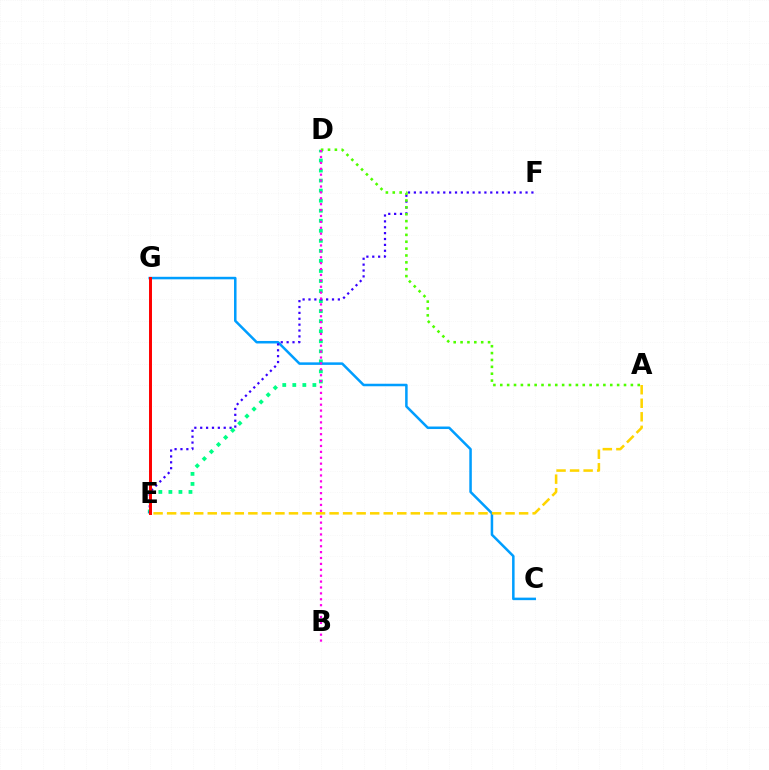{('D', 'E'): [{'color': '#00ff86', 'line_style': 'dotted', 'thickness': 2.73}], ('C', 'G'): [{'color': '#009eff', 'line_style': 'solid', 'thickness': 1.81}], ('E', 'F'): [{'color': '#3700ff', 'line_style': 'dotted', 'thickness': 1.6}], ('E', 'G'): [{'color': '#ff0000', 'line_style': 'solid', 'thickness': 2.13}], ('A', 'D'): [{'color': '#4fff00', 'line_style': 'dotted', 'thickness': 1.87}], ('B', 'D'): [{'color': '#ff00ed', 'line_style': 'dotted', 'thickness': 1.6}], ('A', 'E'): [{'color': '#ffd500', 'line_style': 'dashed', 'thickness': 1.84}]}